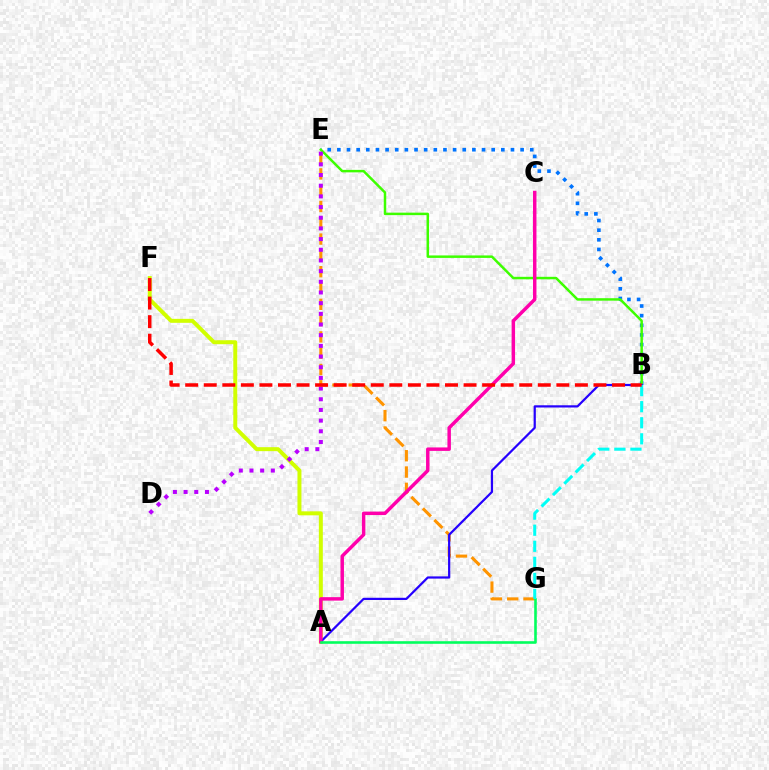{('B', 'E'): [{'color': '#0074ff', 'line_style': 'dotted', 'thickness': 2.62}, {'color': '#3dff00', 'line_style': 'solid', 'thickness': 1.79}], ('A', 'F'): [{'color': '#d1ff00', 'line_style': 'solid', 'thickness': 2.86}], ('E', 'G'): [{'color': '#ff9400', 'line_style': 'dashed', 'thickness': 2.21}], ('A', 'B'): [{'color': '#2500ff', 'line_style': 'solid', 'thickness': 1.6}], ('A', 'C'): [{'color': '#ff00ac', 'line_style': 'solid', 'thickness': 2.49}], ('A', 'G'): [{'color': '#00ff5c', 'line_style': 'solid', 'thickness': 1.87}], ('D', 'E'): [{'color': '#b900ff', 'line_style': 'dotted', 'thickness': 2.9}], ('B', 'G'): [{'color': '#00fff6', 'line_style': 'dashed', 'thickness': 2.18}], ('B', 'F'): [{'color': '#ff0000', 'line_style': 'dashed', 'thickness': 2.52}]}